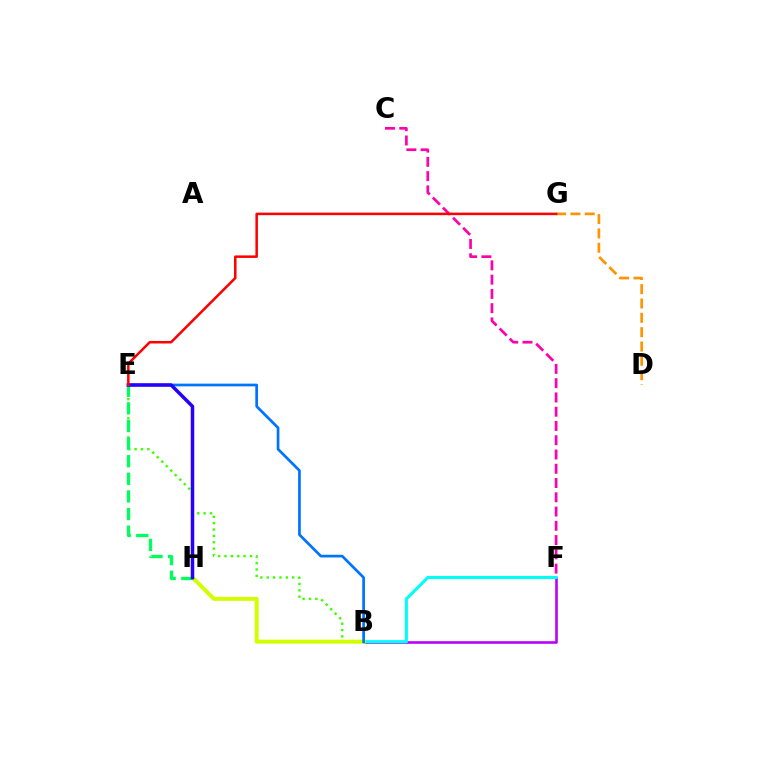{('B', 'F'): [{'color': '#b900ff', 'line_style': 'solid', 'thickness': 1.88}, {'color': '#00fff6', 'line_style': 'solid', 'thickness': 2.24}], ('C', 'F'): [{'color': '#ff00ac', 'line_style': 'dashed', 'thickness': 1.94}], ('B', 'E'): [{'color': '#3dff00', 'line_style': 'dotted', 'thickness': 1.73}, {'color': '#0074ff', 'line_style': 'solid', 'thickness': 1.95}], ('D', 'G'): [{'color': '#ff9400', 'line_style': 'dashed', 'thickness': 1.95}], ('B', 'H'): [{'color': '#d1ff00', 'line_style': 'solid', 'thickness': 2.87}], ('E', 'H'): [{'color': '#00ff5c', 'line_style': 'dashed', 'thickness': 2.39}, {'color': '#2500ff', 'line_style': 'solid', 'thickness': 2.51}], ('E', 'G'): [{'color': '#ff0000', 'line_style': 'solid', 'thickness': 1.82}]}